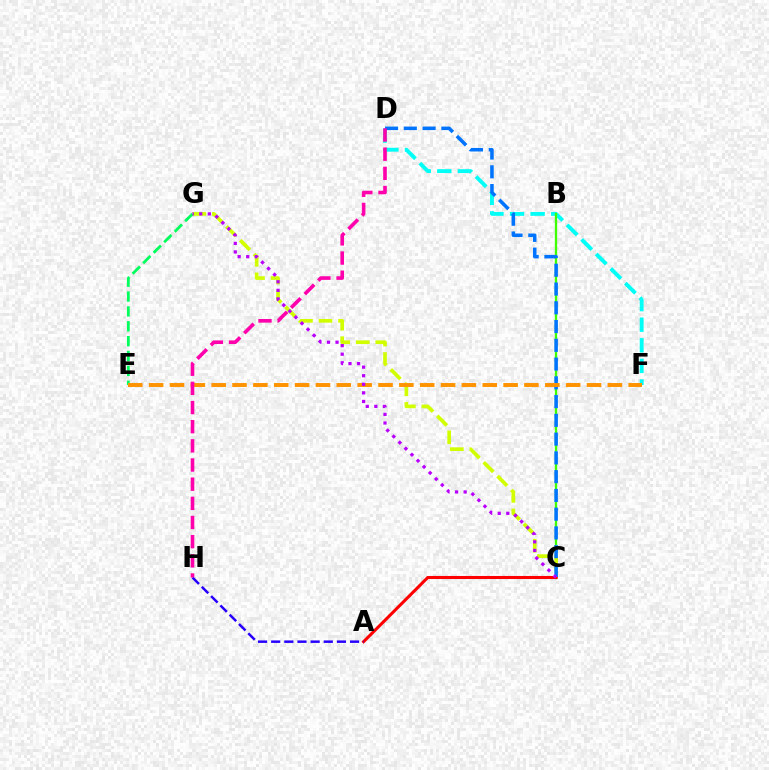{('D', 'F'): [{'color': '#00fff6', 'line_style': 'dashed', 'thickness': 2.8}], ('B', 'C'): [{'color': '#3dff00', 'line_style': 'solid', 'thickness': 1.68}], ('C', 'G'): [{'color': '#d1ff00', 'line_style': 'dashed', 'thickness': 2.66}, {'color': '#b900ff', 'line_style': 'dotted', 'thickness': 2.33}], ('E', 'G'): [{'color': '#00ff5c', 'line_style': 'dashed', 'thickness': 2.02}], ('A', 'C'): [{'color': '#ff0000', 'line_style': 'solid', 'thickness': 2.21}], ('C', 'D'): [{'color': '#0074ff', 'line_style': 'dashed', 'thickness': 2.55}], ('E', 'F'): [{'color': '#ff9400', 'line_style': 'dashed', 'thickness': 2.83}], ('A', 'H'): [{'color': '#2500ff', 'line_style': 'dashed', 'thickness': 1.79}], ('D', 'H'): [{'color': '#ff00ac', 'line_style': 'dashed', 'thickness': 2.6}]}